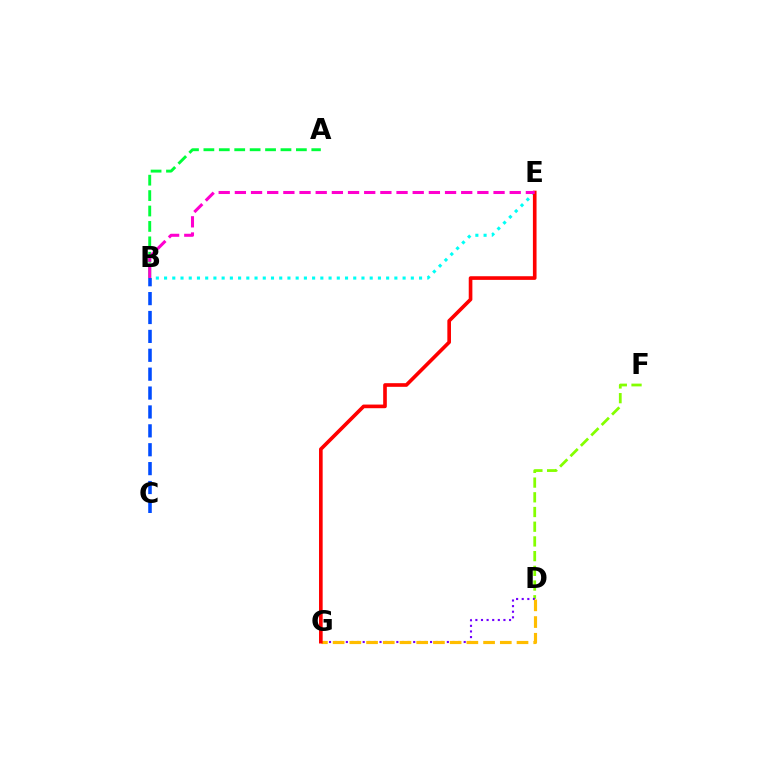{('B', 'E'): [{'color': '#00fff6', 'line_style': 'dotted', 'thickness': 2.23}, {'color': '#ff00cf', 'line_style': 'dashed', 'thickness': 2.2}], ('D', 'F'): [{'color': '#84ff00', 'line_style': 'dashed', 'thickness': 2.0}], ('A', 'B'): [{'color': '#00ff39', 'line_style': 'dashed', 'thickness': 2.09}], ('B', 'C'): [{'color': '#004bff', 'line_style': 'dashed', 'thickness': 2.57}], ('D', 'G'): [{'color': '#7200ff', 'line_style': 'dotted', 'thickness': 1.52}, {'color': '#ffbd00', 'line_style': 'dashed', 'thickness': 2.27}], ('E', 'G'): [{'color': '#ff0000', 'line_style': 'solid', 'thickness': 2.62}]}